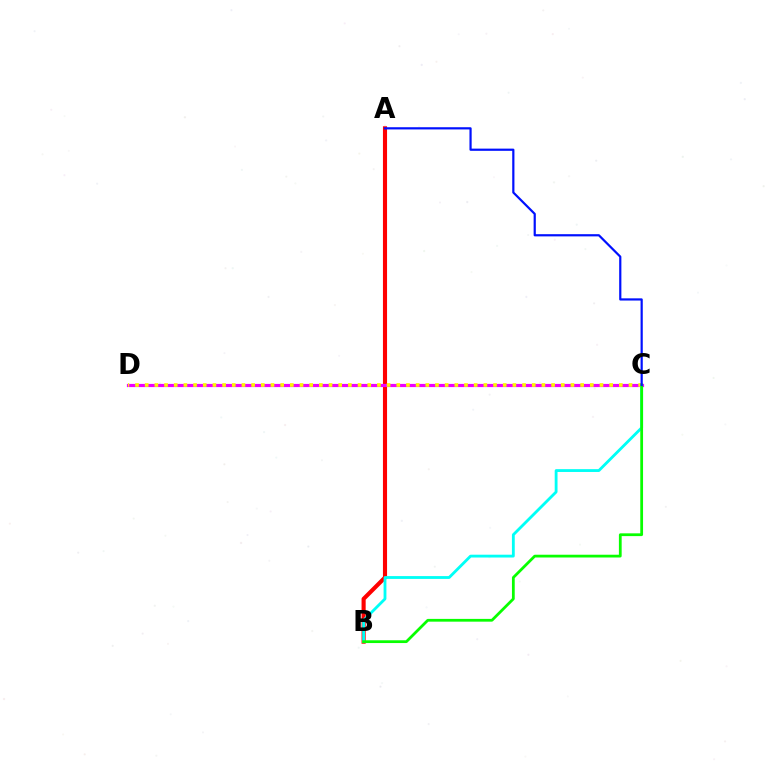{('A', 'B'): [{'color': '#ff0000', 'line_style': 'solid', 'thickness': 2.96}], ('B', 'C'): [{'color': '#00fff6', 'line_style': 'solid', 'thickness': 2.03}, {'color': '#08ff00', 'line_style': 'solid', 'thickness': 1.99}], ('C', 'D'): [{'color': '#ee00ff', 'line_style': 'solid', 'thickness': 2.29}, {'color': '#fcf500', 'line_style': 'dotted', 'thickness': 2.63}], ('A', 'C'): [{'color': '#0010ff', 'line_style': 'solid', 'thickness': 1.59}]}